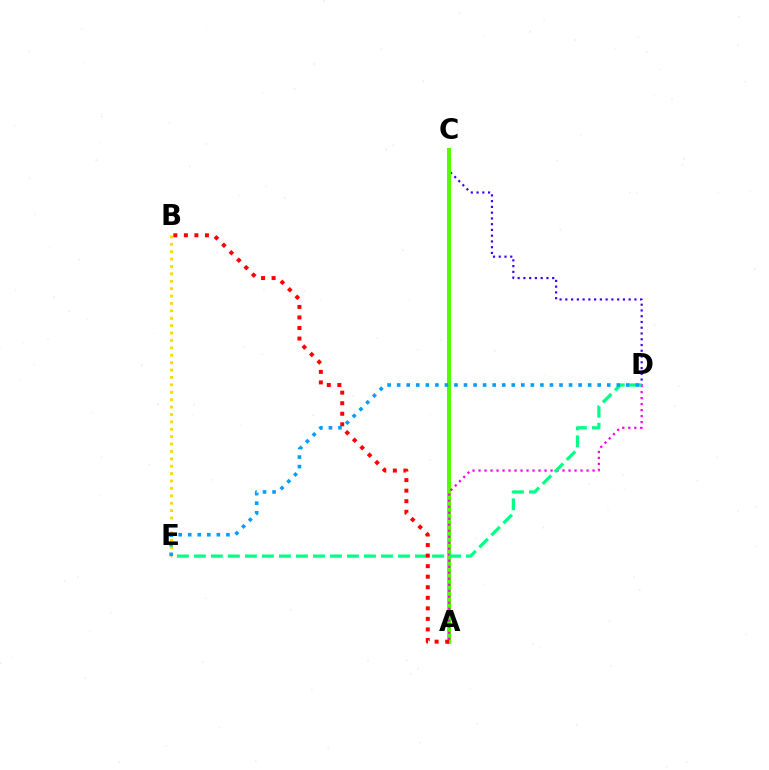{('C', 'D'): [{'color': '#3700ff', 'line_style': 'dotted', 'thickness': 1.56}], ('A', 'C'): [{'color': '#4fff00', 'line_style': 'solid', 'thickness': 2.9}], ('A', 'D'): [{'color': '#ff00ed', 'line_style': 'dotted', 'thickness': 1.63}], ('D', 'E'): [{'color': '#00ff86', 'line_style': 'dashed', 'thickness': 2.31}, {'color': '#009eff', 'line_style': 'dotted', 'thickness': 2.59}], ('B', 'E'): [{'color': '#ffd500', 'line_style': 'dotted', 'thickness': 2.01}], ('A', 'B'): [{'color': '#ff0000', 'line_style': 'dotted', 'thickness': 2.87}]}